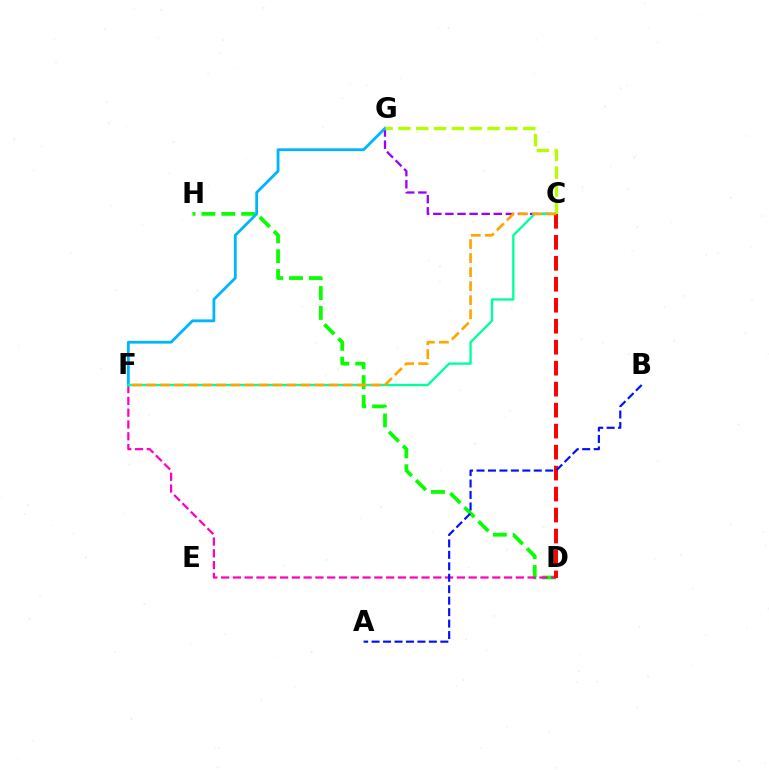{('D', 'H'): [{'color': '#08ff00', 'line_style': 'dashed', 'thickness': 2.7}], ('D', 'F'): [{'color': '#ff00bd', 'line_style': 'dashed', 'thickness': 1.6}], ('C', 'G'): [{'color': '#9b00ff', 'line_style': 'dashed', 'thickness': 1.64}, {'color': '#b3ff00', 'line_style': 'dashed', 'thickness': 2.42}], ('F', 'G'): [{'color': '#00b5ff', 'line_style': 'solid', 'thickness': 2.02}], ('C', 'F'): [{'color': '#00ff9d', 'line_style': 'solid', 'thickness': 1.69}, {'color': '#ffa500', 'line_style': 'dashed', 'thickness': 1.91}], ('C', 'D'): [{'color': '#ff0000', 'line_style': 'dashed', 'thickness': 2.85}], ('A', 'B'): [{'color': '#0010ff', 'line_style': 'dashed', 'thickness': 1.56}]}